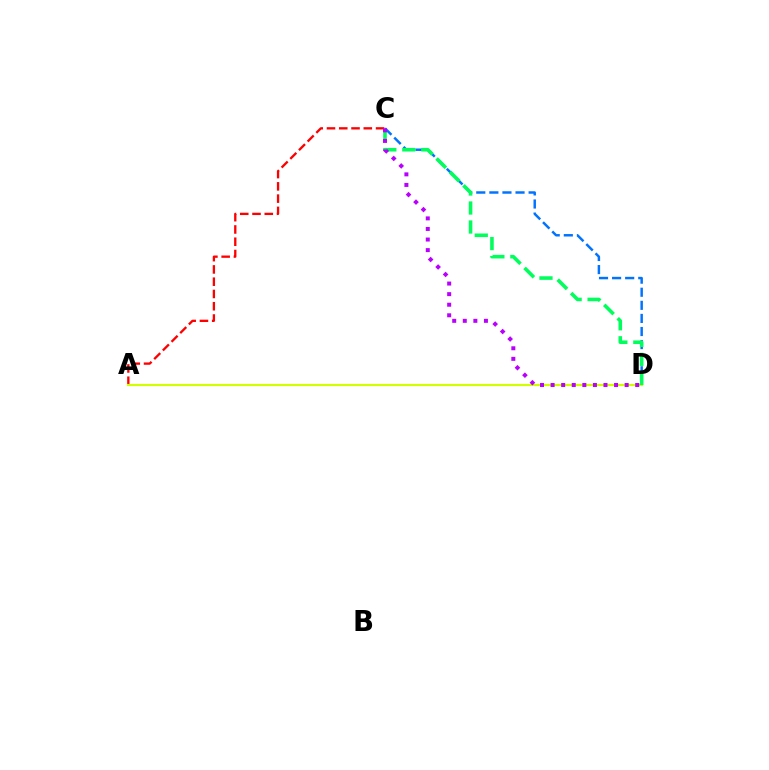{('C', 'D'): [{'color': '#0074ff', 'line_style': 'dashed', 'thickness': 1.78}, {'color': '#00ff5c', 'line_style': 'dashed', 'thickness': 2.58}, {'color': '#b900ff', 'line_style': 'dotted', 'thickness': 2.87}], ('A', 'C'): [{'color': '#ff0000', 'line_style': 'dashed', 'thickness': 1.67}], ('A', 'D'): [{'color': '#d1ff00', 'line_style': 'solid', 'thickness': 1.55}]}